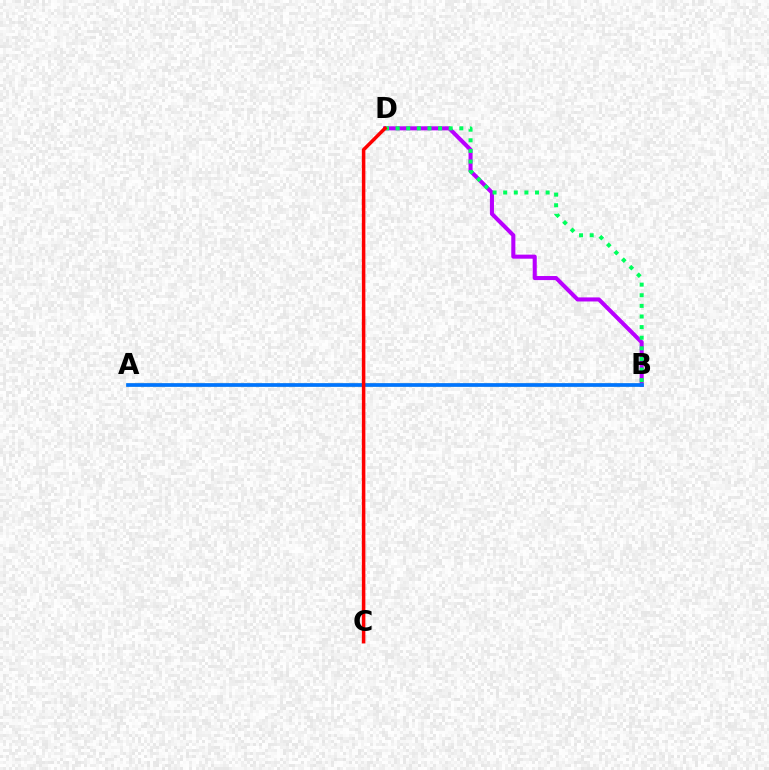{('B', 'D'): [{'color': '#b900ff', 'line_style': 'solid', 'thickness': 2.92}, {'color': '#00ff5c', 'line_style': 'dotted', 'thickness': 2.88}], ('A', 'B'): [{'color': '#d1ff00', 'line_style': 'solid', 'thickness': 1.79}, {'color': '#0074ff', 'line_style': 'solid', 'thickness': 2.66}], ('C', 'D'): [{'color': '#ff0000', 'line_style': 'solid', 'thickness': 2.52}]}